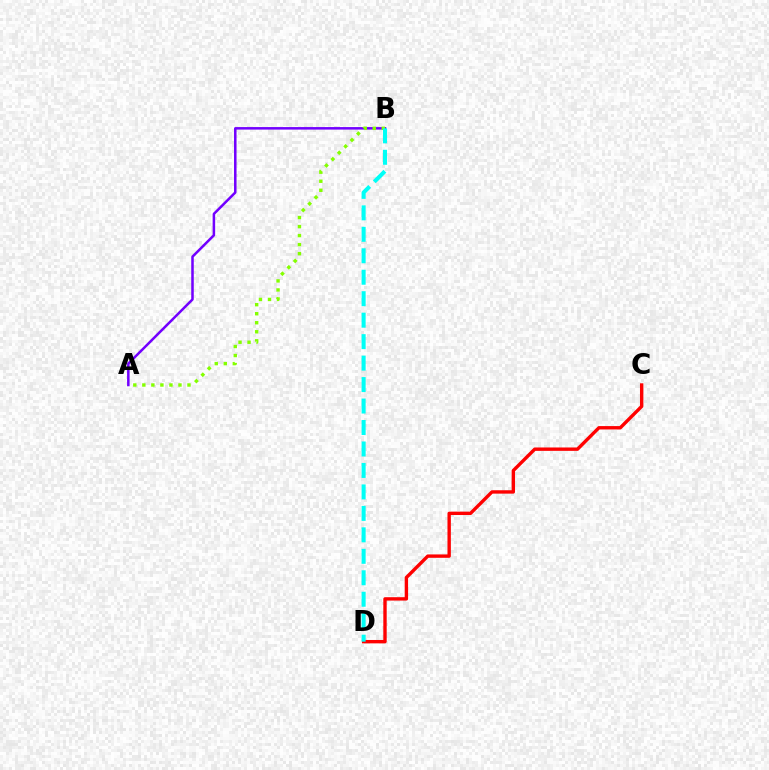{('A', 'B'): [{'color': '#7200ff', 'line_style': 'solid', 'thickness': 1.81}, {'color': '#84ff00', 'line_style': 'dotted', 'thickness': 2.45}], ('C', 'D'): [{'color': '#ff0000', 'line_style': 'solid', 'thickness': 2.44}], ('B', 'D'): [{'color': '#00fff6', 'line_style': 'dashed', 'thickness': 2.92}]}